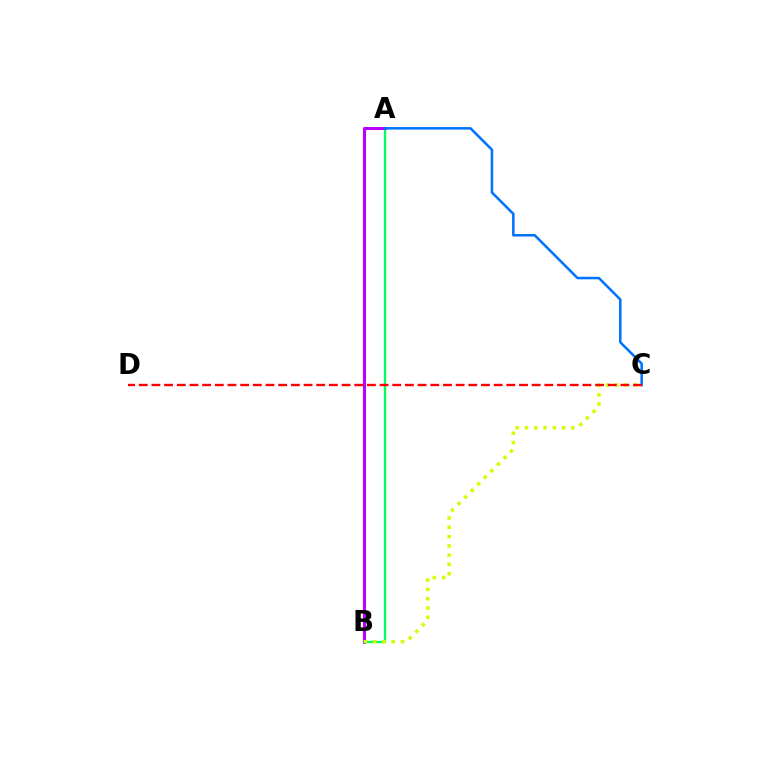{('A', 'B'): [{'color': '#00ff5c', 'line_style': 'solid', 'thickness': 1.66}, {'color': '#b900ff', 'line_style': 'solid', 'thickness': 2.2}], ('A', 'C'): [{'color': '#0074ff', 'line_style': 'solid', 'thickness': 1.82}], ('B', 'C'): [{'color': '#d1ff00', 'line_style': 'dotted', 'thickness': 2.52}], ('C', 'D'): [{'color': '#ff0000', 'line_style': 'dashed', 'thickness': 1.72}]}